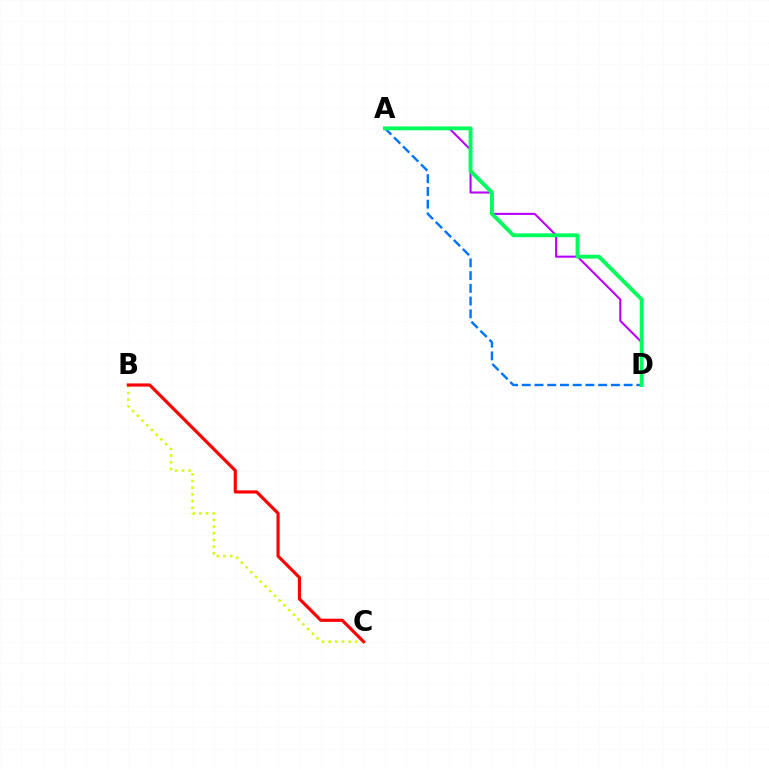{('A', 'D'): [{'color': '#b900ff', 'line_style': 'solid', 'thickness': 1.5}, {'color': '#0074ff', 'line_style': 'dashed', 'thickness': 1.73}, {'color': '#00ff5c', 'line_style': 'solid', 'thickness': 2.78}], ('B', 'C'): [{'color': '#d1ff00', 'line_style': 'dotted', 'thickness': 1.82}, {'color': '#ff0000', 'line_style': 'solid', 'thickness': 2.27}]}